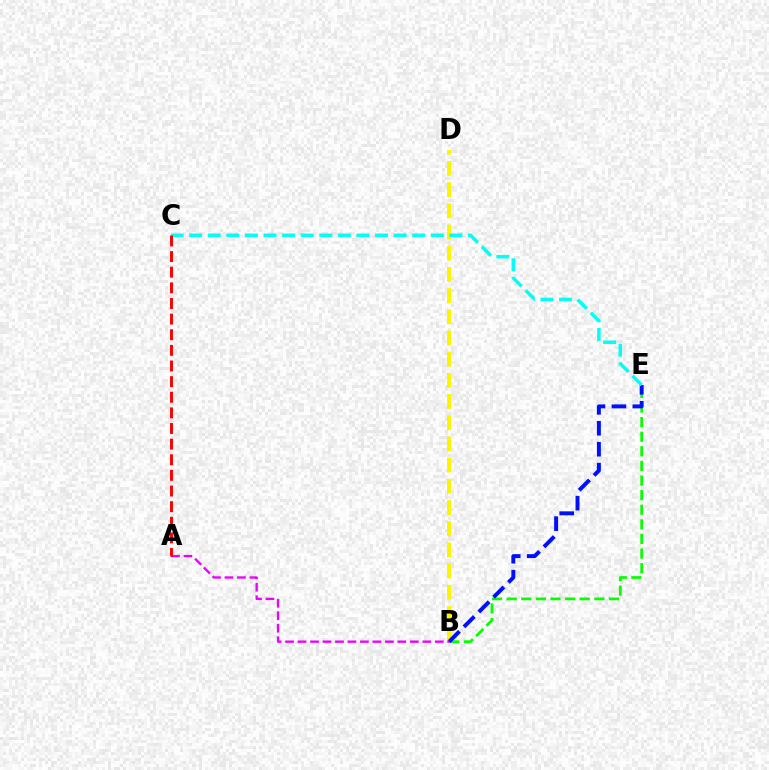{('B', 'E'): [{'color': '#08ff00', 'line_style': 'dashed', 'thickness': 1.98}, {'color': '#0010ff', 'line_style': 'dashed', 'thickness': 2.84}], ('B', 'D'): [{'color': '#fcf500', 'line_style': 'dashed', 'thickness': 2.88}], ('A', 'B'): [{'color': '#ee00ff', 'line_style': 'dashed', 'thickness': 1.69}], ('C', 'E'): [{'color': '#00fff6', 'line_style': 'dashed', 'thickness': 2.53}], ('A', 'C'): [{'color': '#ff0000', 'line_style': 'dashed', 'thickness': 2.12}]}